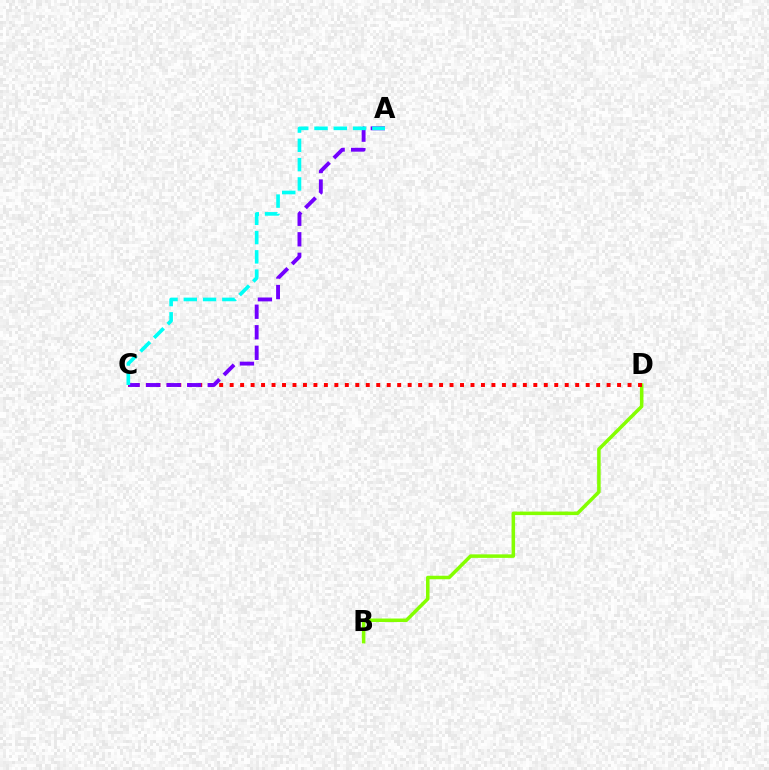{('B', 'D'): [{'color': '#84ff00', 'line_style': 'solid', 'thickness': 2.53}], ('C', 'D'): [{'color': '#ff0000', 'line_style': 'dotted', 'thickness': 2.85}], ('A', 'C'): [{'color': '#7200ff', 'line_style': 'dashed', 'thickness': 2.79}, {'color': '#00fff6', 'line_style': 'dashed', 'thickness': 2.62}]}